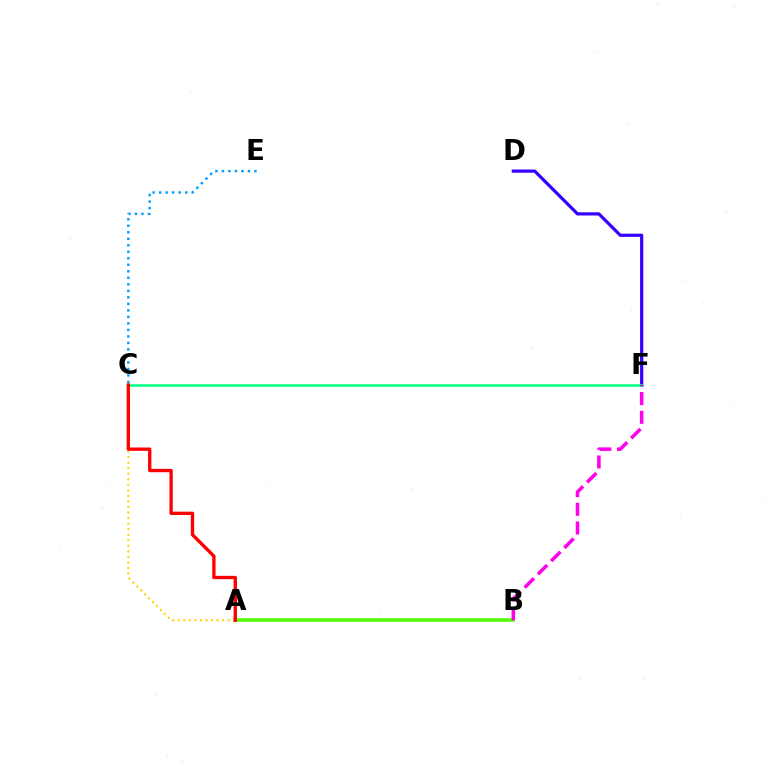{('A', 'B'): [{'color': '#4fff00', 'line_style': 'solid', 'thickness': 2.53}], ('D', 'F'): [{'color': '#3700ff', 'line_style': 'solid', 'thickness': 2.31}], ('A', 'C'): [{'color': '#ffd500', 'line_style': 'dotted', 'thickness': 1.51}, {'color': '#ff0000', 'line_style': 'solid', 'thickness': 2.4}], ('C', 'F'): [{'color': '#00ff86', 'line_style': 'solid', 'thickness': 1.83}], ('C', 'E'): [{'color': '#009eff', 'line_style': 'dotted', 'thickness': 1.77}], ('B', 'F'): [{'color': '#ff00ed', 'line_style': 'dashed', 'thickness': 2.54}]}